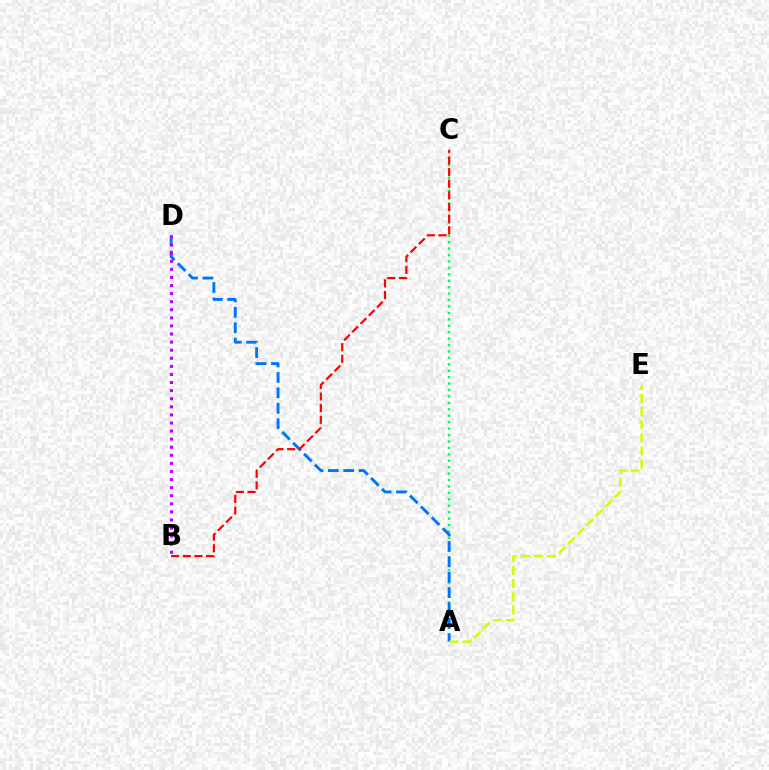{('A', 'C'): [{'color': '#00ff5c', 'line_style': 'dotted', 'thickness': 1.75}], ('A', 'D'): [{'color': '#0074ff', 'line_style': 'dashed', 'thickness': 2.09}], ('A', 'E'): [{'color': '#d1ff00', 'line_style': 'dashed', 'thickness': 1.78}], ('B', 'D'): [{'color': '#b900ff', 'line_style': 'dotted', 'thickness': 2.2}], ('B', 'C'): [{'color': '#ff0000', 'line_style': 'dashed', 'thickness': 1.58}]}